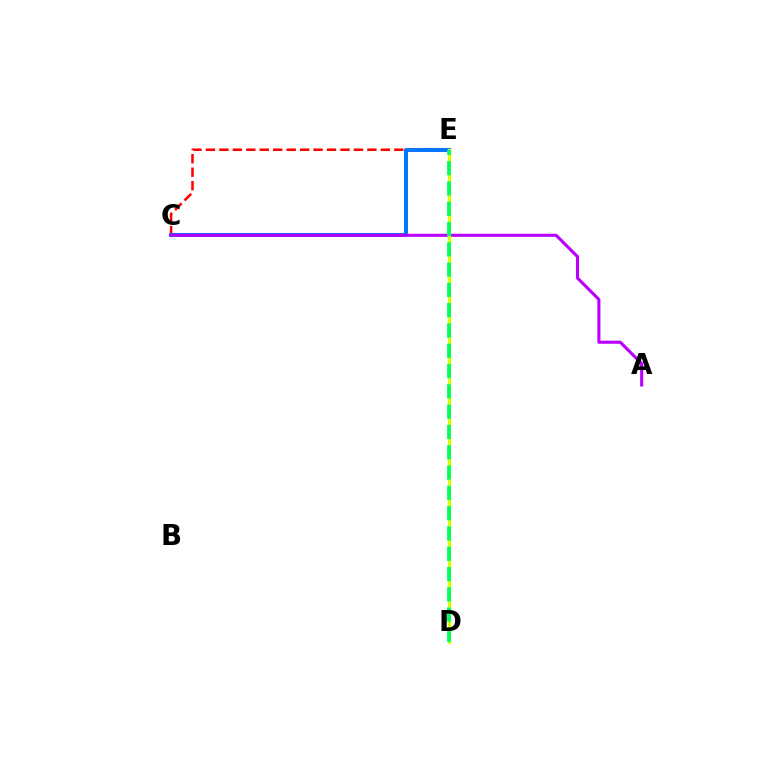{('C', 'E'): [{'color': '#ff0000', 'line_style': 'dashed', 'thickness': 1.83}, {'color': '#0074ff', 'line_style': 'solid', 'thickness': 2.82}], ('A', 'C'): [{'color': '#b900ff', 'line_style': 'solid', 'thickness': 2.22}], ('D', 'E'): [{'color': '#d1ff00', 'line_style': 'solid', 'thickness': 2.26}, {'color': '#00ff5c', 'line_style': 'dashed', 'thickness': 2.76}]}